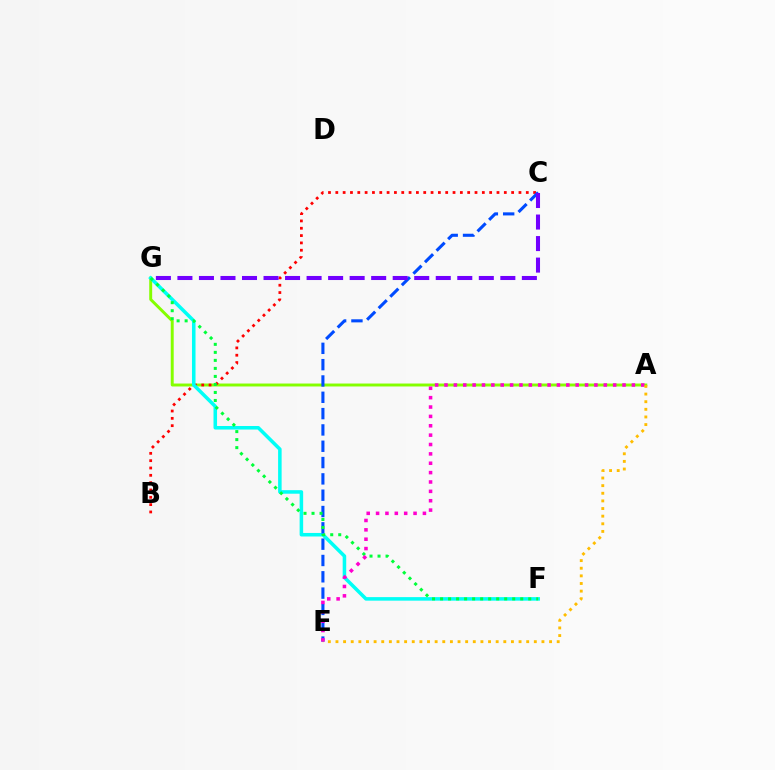{('A', 'G'): [{'color': '#84ff00', 'line_style': 'solid', 'thickness': 2.12}], ('B', 'C'): [{'color': '#ff0000', 'line_style': 'dotted', 'thickness': 1.99}], ('F', 'G'): [{'color': '#00fff6', 'line_style': 'solid', 'thickness': 2.55}, {'color': '#00ff39', 'line_style': 'dotted', 'thickness': 2.18}], ('C', 'E'): [{'color': '#004bff', 'line_style': 'dashed', 'thickness': 2.22}], ('C', 'G'): [{'color': '#7200ff', 'line_style': 'dashed', 'thickness': 2.92}], ('A', 'E'): [{'color': '#ff00cf', 'line_style': 'dotted', 'thickness': 2.55}, {'color': '#ffbd00', 'line_style': 'dotted', 'thickness': 2.07}]}